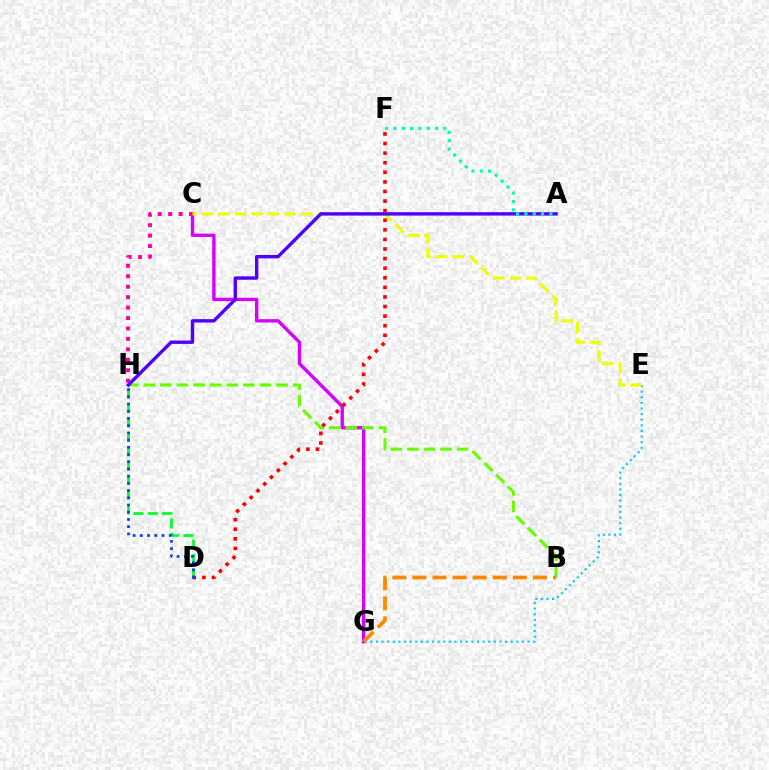{('E', 'G'): [{'color': '#00c7ff', 'line_style': 'dotted', 'thickness': 1.53}], ('C', 'G'): [{'color': '#d600ff', 'line_style': 'solid', 'thickness': 2.43}], ('C', 'H'): [{'color': '#ff00a0', 'line_style': 'dotted', 'thickness': 2.84}], ('B', 'H'): [{'color': '#66ff00', 'line_style': 'dashed', 'thickness': 2.25}], ('C', 'E'): [{'color': '#eeff00', 'line_style': 'dashed', 'thickness': 2.25}], ('D', 'H'): [{'color': '#00ff27', 'line_style': 'dashed', 'thickness': 1.96}, {'color': '#003fff', 'line_style': 'dotted', 'thickness': 1.96}], ('D', 'F'): [{'color': '#ff0000', 'line_style': 'dotted', 'thickness': 2.61}], ('A', 'H'): [{'color': '#4f00ff', 'line_style': 'solid', 'thickness': 2.43}], ('B', 'G'): [{'color': '#ff8800', 'line_style': 'dashed', 'thickness': 2.73}], ('A', 'F'): [{'color': '#00ffaf', 'line_style': 'dotted', 'thickness': 2.26}]}